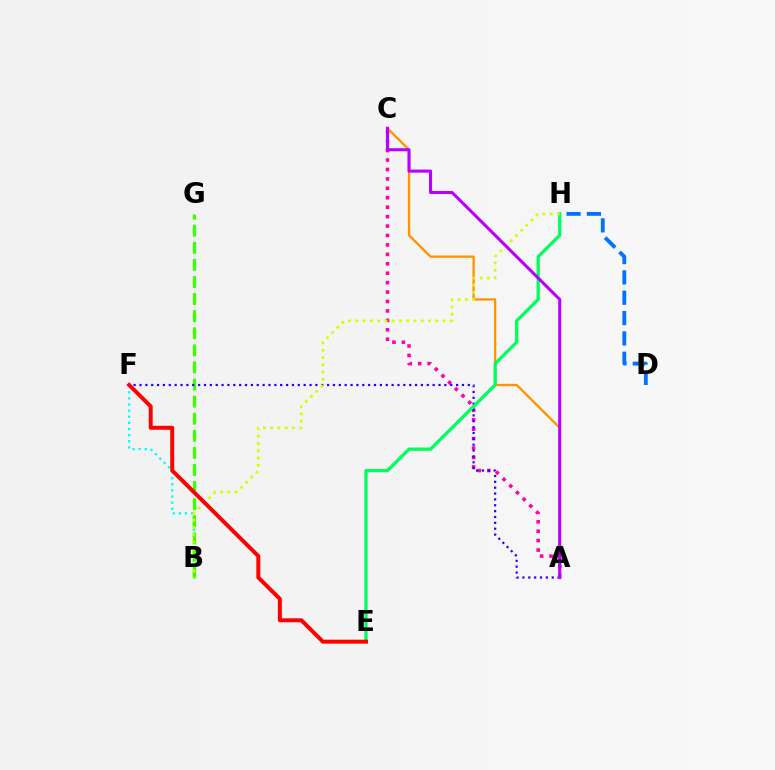{('A', 'C'): [{'color': '#ff00ac', 'line_style': 'dotted', 'thickness': 2.56}, {'color': '#ff9400', 'line_style': 'solid', 'thickness': 1.67}, {'color': '#b900ff', 'line_style': 'solid', 'thickness': 2.21}], ('B', 'F'): [{'color': '#00fff6', 'line_style': 'dotted', 'thickness': 1.66}], ('B', 'G'): [{'color': '#3dff00', 'line_style': 'dashed', 'thickness': 2.32}], ('A', 'F'): [{'color': '#2500ff', 'line_style': 'dotted', 'thickness': 1.59}], ('D', 'H'): [{'color': '#0074ff', 'line_style': 'dashed', 'thickness': 2.76}], ('E', 'H'): [{'color': '#00ff5c', 'line_style': 'solid', 'thickness': 2.36}], ('B', 'H'): [{'color': '#d1ff00', 'line_style': 'dotted', 'thickness': 1.97}], ('E', 'F'): [{'color': '#ff0000', 'line_style': 'solid', 'thickness': 2.85}]}